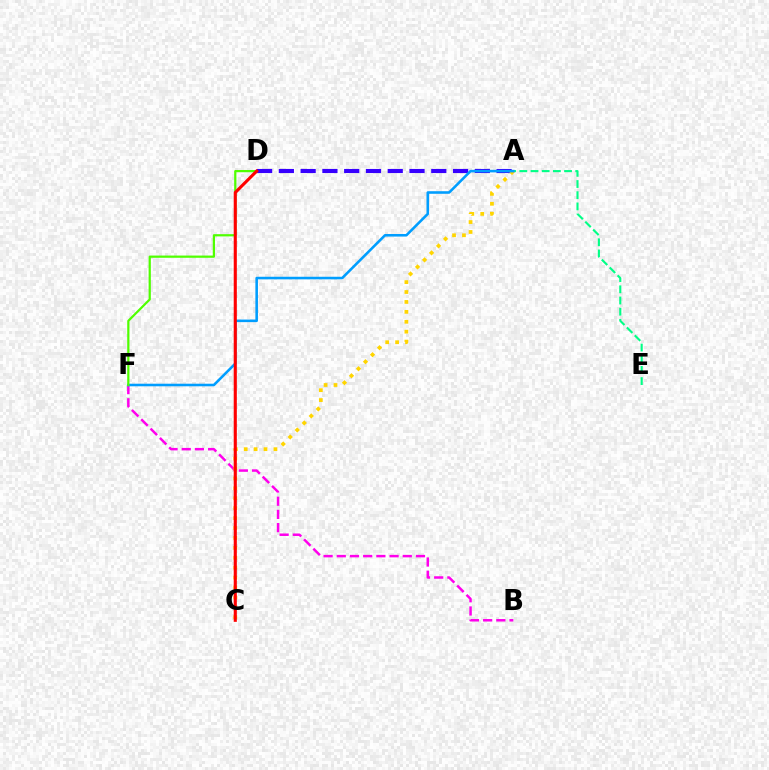{('A', 'D'): [{'color': '#3700ff', 'line_style': 'dashed', 'thickness': 2.96}], ('A', 'E'): [{'color': '#00ff86', 'line_style': 'dashed', 'thickness': 1.52}], ('B', 'F'): [{'color': '#ff00ed', 'line_style': 'dashed', 'thickness': 1.79}], ('A', 'C'): [{'color': '#ffd500', 'line_style': 'dotted', 'thickness': 2.69}], ('A', 'F'): [{'color': '#009eff', 'line_style': 'solid', 'thickness': 1.86}], ('D', 'F'): [{'color': '#4fff00', 'line_style': 'solid', 'thickness': 1.6}], ('C', 'D'): [{'color': '#ff0000', 'line_style': 'solid', 'thickness': 2.24}]}